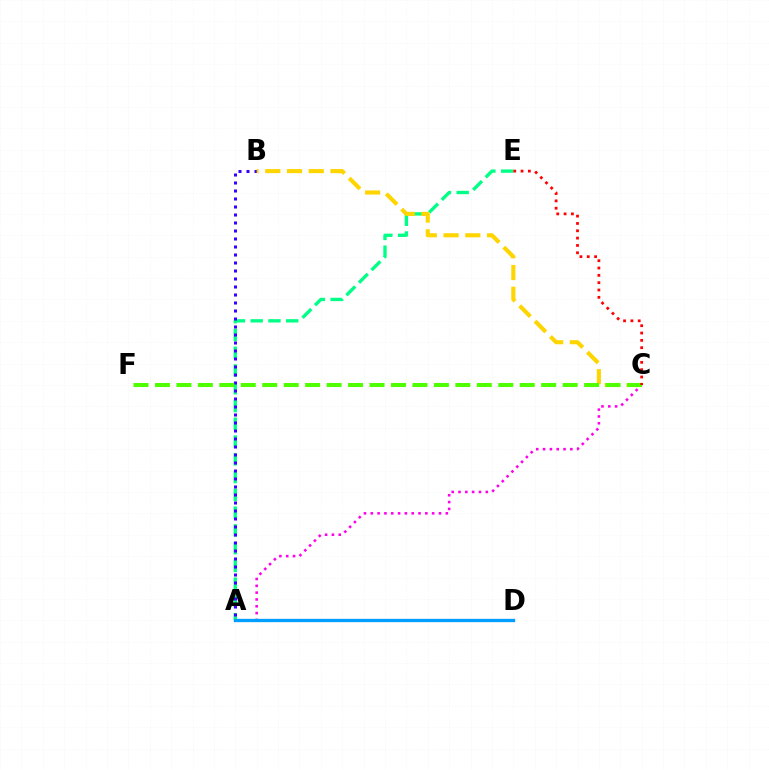{('A', 'C'): [{'color': '#ff00ed', 'line_style': 'dotted', 'thickness': 1.85}], ('A', 'E'): [{'color': '#00ff86', 'line_style': 'dashed', 'thickness': 2.41}], ('A', 'B'): [{'color': '#3700ff', 'line_style': 'dotted', 'thickness': 2.17}], ('B', 'C'): [{'color': '#ffd500', 'line_style': 'dashed', 'thickness': 2.95}], ('C', 'F'): [{'color': '#4fff00', 'line_style': 'dashed', 'thickness': 2.92}], ('A', 'D'): [{'color': '#009eff', 'line_style': 'solid', 'thickness': 2.39}], ('C', 'E'): [{'color': '#ff0000', 'line_style': 'dotted', 'thickness': 1.99}]}